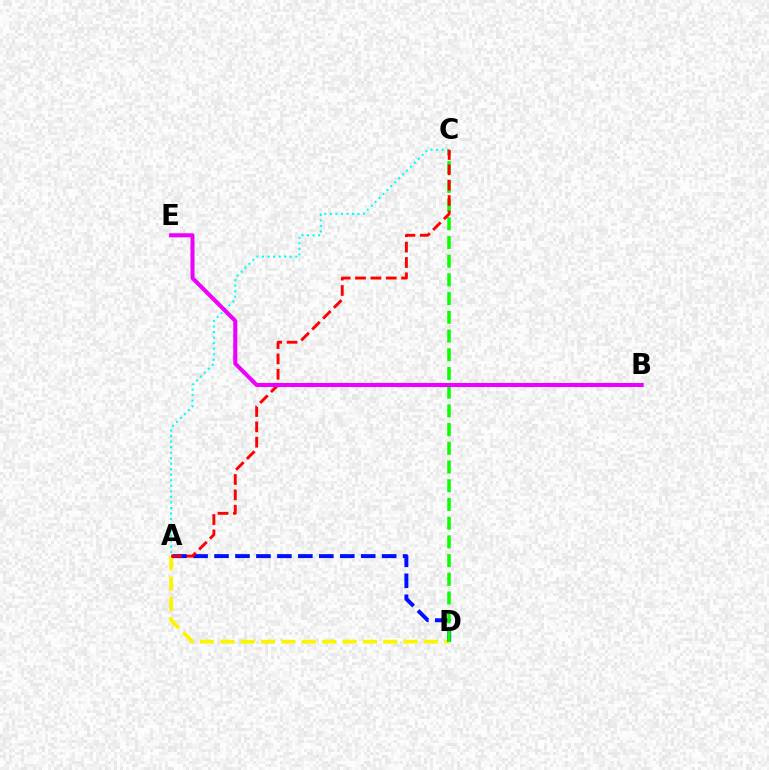{('A', 'D'): [{'color': '#fcf500', 'line_style': 'dashed', 'thickness': 2.77}, {'color': '#0010ff', 'line_style': 'dashed', 'thickness': 2.85}], ('A', 'C'): [{'color': '#00fff6', 'line_style': 'dotted', 'thickness': 1.5}, {'color': '#ff0000', 'line_style': 'dashed', 'thickness': 2.09}], ('C', 'D'): [{'color': '#08ff00', 'line_style': 'dashed', 'thickness': 2.54}], ('B', 'E'): [{'color': '#ee00ff', 'line_style': 'solid', 'thickness': 2.92}]}